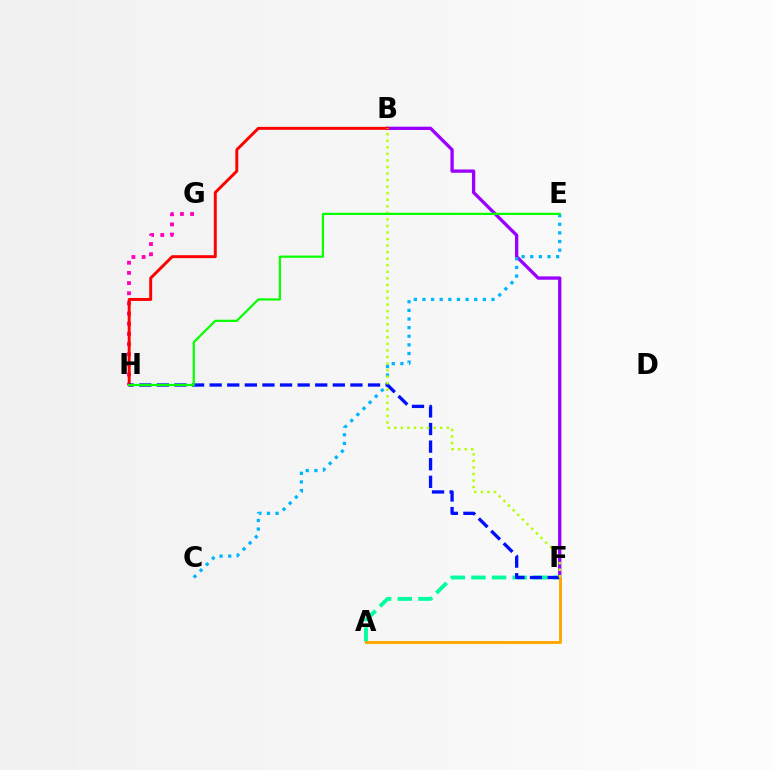{('G', 'H'): [{'color': '#ff00bd', 'line_style': 'dotted', 'thickness': 2.76}], ('B', 'F'): [{'color': '#9b00ff', 'line_style': 'solid', 'thickness': 2.39}, {'color': '#b3ff00', 'line_style': 'dotted', 'thickness': 1.78}], ('C', 'E'): [{'color': '#00b5ff', 'line_style': 'dotted', 'thickness': 2.34}], ('A', 'F'): [{'color': '#00ff9d', 'line_style': 'dashed', 'thickness': 2.8}, {'color': '#ffa500', 'line_style': 'solid', 'thickness': 2.08}], ('B', 'H'): [{'color': '#ff0000', 'line_style': 'solid', 'thickness': 2.12}], ('F', 'H'): [{'color': '#0010ff', 'line_style': 'dashed', 'thickness': 2.39}], ('E', 'H'): [{'color': '#08ff00', 'line_style': 'solid', 'thickness': 1.61}]}